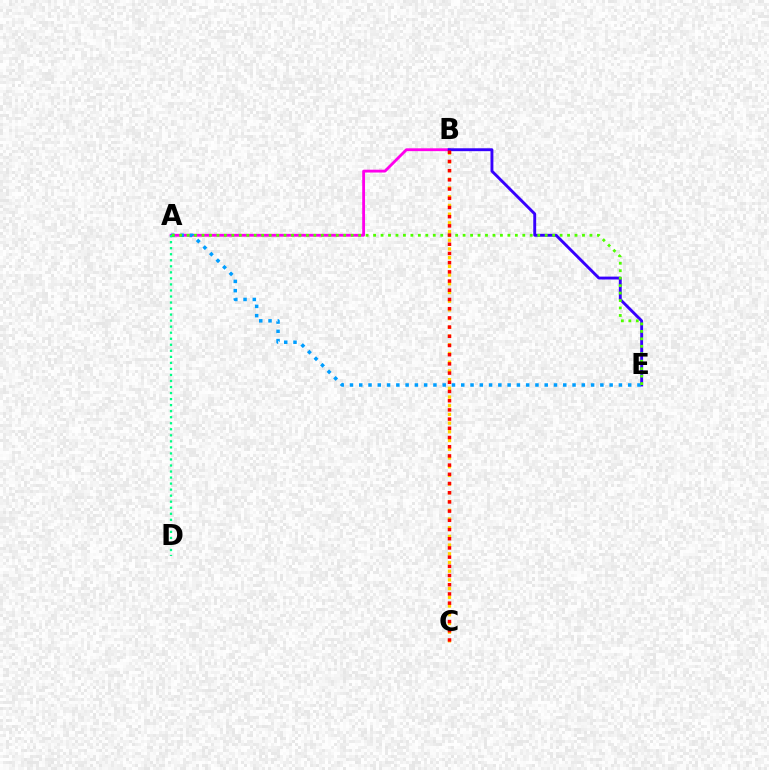{('A', 'B'): [{'color': '#ff00ed', 'line_style': 'solid', 'thickness': 2.04}], ('B', 'E'): [{'color': '#3700ff', 'line_style': 'solid', 'thickness': 2.08}], ('A', 'E'): [{'color': '#009eff', 'line_style': 'dotted', 'thickness': 2.52}, {'color': '#4fff00', 'line_style': 'dotted', 'thickness': 2.03}], ('B', 'C'): [{'color': '#ffd500', 'line_style': 'dotted', 'thickness': 2.37}, {'color': '#ff0000', 'line_style': 'dotted', 'thickness': 2.5}], ('A', 'D'): [{'color': '#00ff86', 'line_style': 'dotted', 'thickness': 1.64}]}